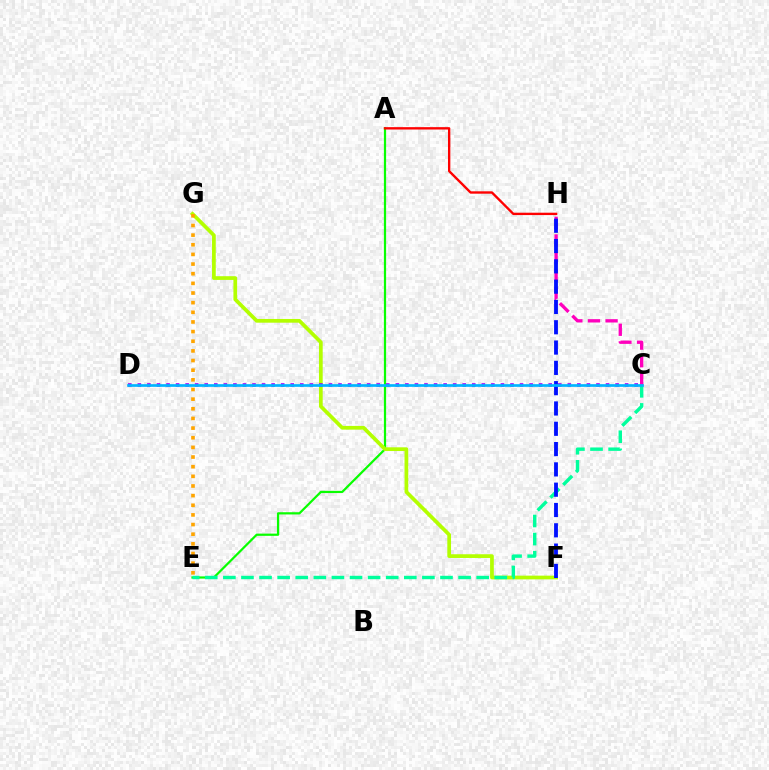{('A', 'E'): [{'color': '#08ff00', 'line_style': 'solid', 'thickness': 1.6}], ('F', 'G'): [{'color': '#b3ff00', 'line_style': 'solid', 'thickness': 2.68}], ('C', 'E'): [{'color': '#00ff9d', 'line_style': 'dashed', 'thickness': 2.46}], ('E', 'G'): [{'color': '#ffa500', 'line_style': 'dotted', 'thickness': 2.62}], ('C', 'H'): [{'color': '#ff00bd', 'line_style': 'dashed', 'thickness': 2.39}], ('F', 'H'): [{'color': '#0010ff', 'line_style': 'dashed', 'thickness': 2.76}], ('A', 'H'): [{'color': '#ff0000', 'line_style': 'solid', 'thickness': 1.7}], ('C', 'D'): [{'color': '#9b00ff', 'line_style': 'dotted', 'thickness': 2.6}, {'color': '#00b5ff', 'line_style': 'solid', 'thickness': 1.93}]}